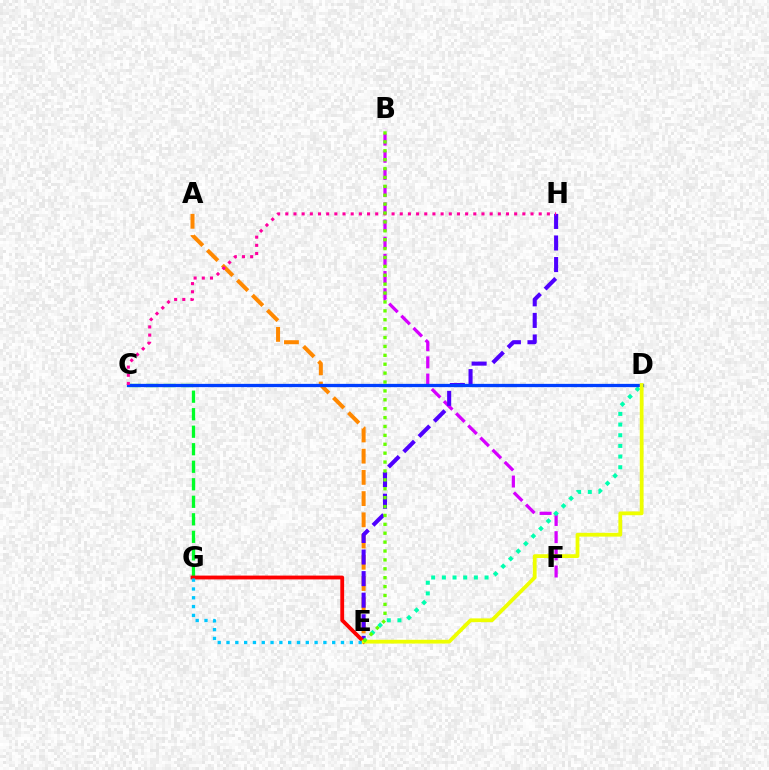{('B', 'F'): [{'color': '#d600ff', 'line_style': 'dashed', 'thickness': 2.33}], ('A', 'E'): [{'color': '#ff8800', 'line_style': 'dashed', 'thickness': 2.88}], ('E', 'H'): [{'color': '#4f00ff', 'line_style': 'dashed', 'thickness': 2.93}], ('C', 'G'): [{'color': '#00ff27', 'line_style': 'dashed', 'thickness': 2.38}], ('D', 'E'): [{'color': '#00ffaf', 'line_style': 'dotted', 'thickness': 2.9}, {'color': '#eeff00', 'line_style': 'solid', 'thickness': 2.71}], ('C', 'D'): [{'color': '#003fff', 'line_style': 'solid', 'thickness': 2.35}], ('E', 'G'): [{'color': '#ff0000', 'line_style': 'solid', 'thickness': 2.76}, {'color': '#00c7ff', 'line_style': 'dotted', 'thickness': 2.39}], ('C', 'H'): [{'color': '#ff00a0', 'line_style': 'dotted', 'thickness': 2.22}], ('B', 'E'): [{'color': '#66ff00', 'line_style': 'dotted', 'thickness': 2.42}]}